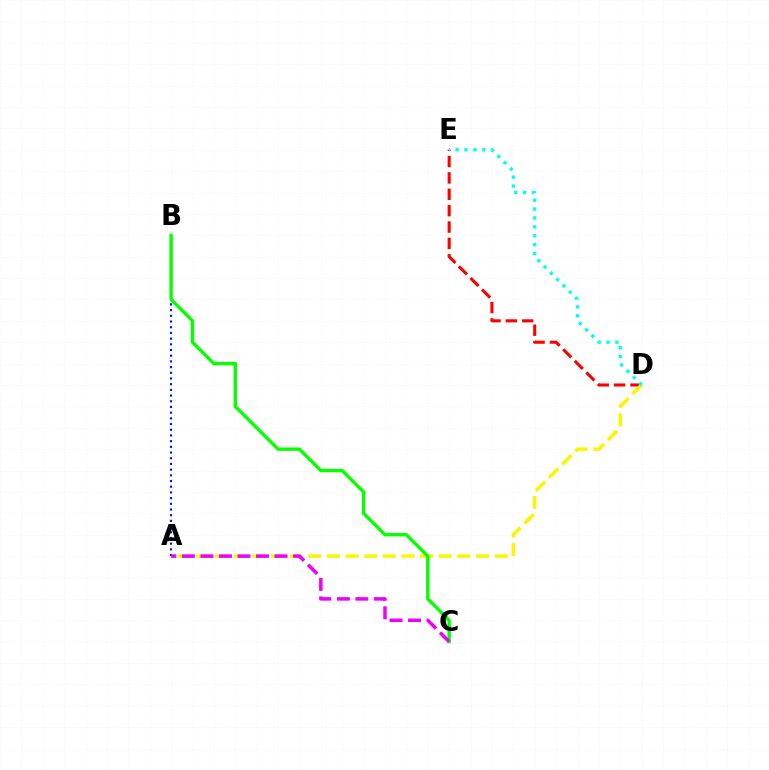{('D', 'E'): [{'color': '#ff0000', 'line_style': 'dashed', 'thickness': 2.22}, {'color': '#00fff6', 'line_style': 'dotted', 'thickness': 2.41}], ('A', 'D'): [{'color': '#fcf500', 'line_style': 'dashed', 'thickness': 2.53}], ('A', 'B'): [{'color': '#0010ff', 'line_style': 'dotted', 'thickness': 1.55}], ('B', 'C'): [{'color': '#08ff00', 'line_style': 'solid', 'thickness': 2.43}], ('A', 'C'): [{'color': '#ee00ff', 'line_style': 'dashed', 'thickness': 2.52}]}